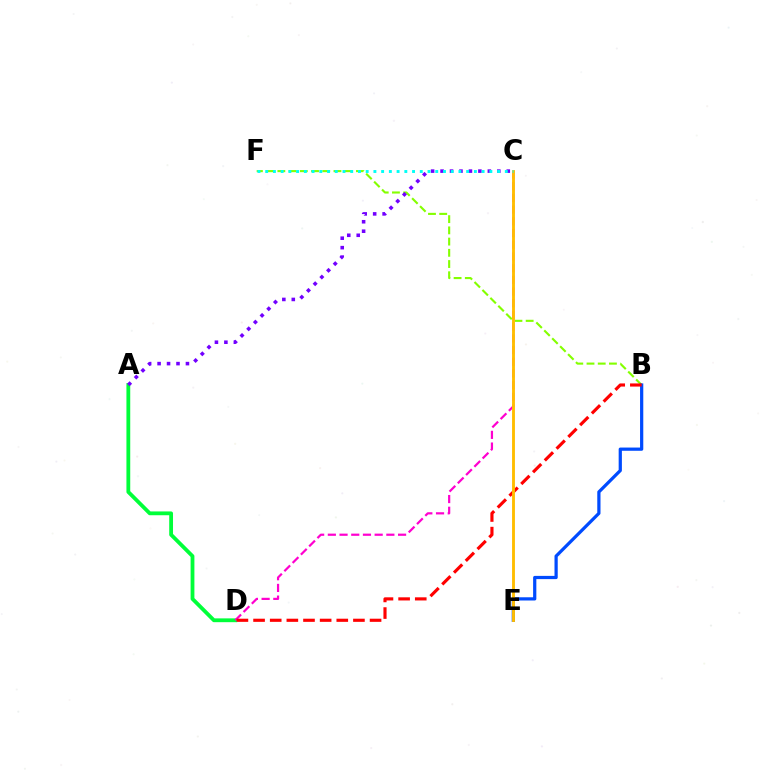{('B', 'F'): [{'color': '#84ff00', 'line_style': 'dashed', 'thickness': 1.52}], ('A', 'D'): [{'color': '#00ff39', 'line_style': 'solid', 'thickness': 2.74}], ('C', 'D'): [{'color': '#ff00cf', 'line_style': 'dashed', 'thickness': 1.59}], ('A', 'C'): [{'color': '#7200ff', 'line_style': 'dotted', 'thickness': 2.57}], ('B', 'E'): [{'color': '#004bff', 'line_style': 'solid', 'thickness': 2.32}], ('B', 'D'): [{'color': '#ff0000', 'line_style': 'dashed', 'thickness': 2.26}], ('C', 'E'): [{'color': '#ffbd00', 'line_style': 'solid', 'thickness': 2.07}], ('C', 'F'): [{'color': '#00fff6', 'line_style': 'dotted', 'thickness': 2.1}]}